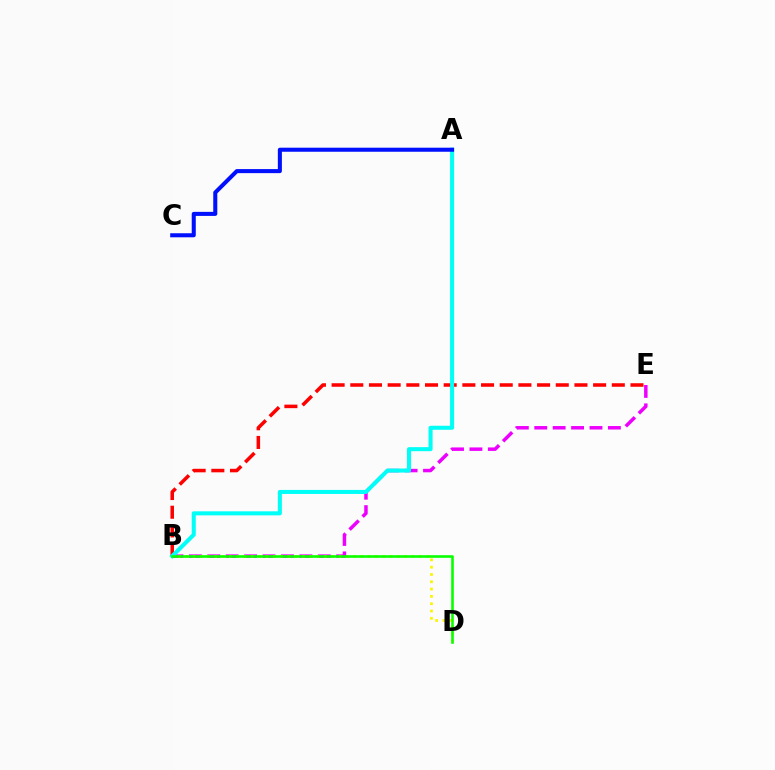{('B', 'E'): [{'color': '#ee00ff', 'line_style': 'dashed', 'thickness': 2.5}, {'color': '#ff0000', 'line_style': 'dashed', 'thickness': 2.54}], ('B', 'D'): [{'color': '#fcf500', 'line_style': 'dotted', 'thickness': 1.98}, {'color': '#08ff00', 'line_style': 'solid', 'thickness': 1.88}], ('A', 'B'): [{'color': '#00fff6', 'line_style': 'solid', 'thickness': 2.91}], ('A', 'C'): [{'color': '#0010ff', 'line_style': 'solid', 'thickness': 2.92}]}